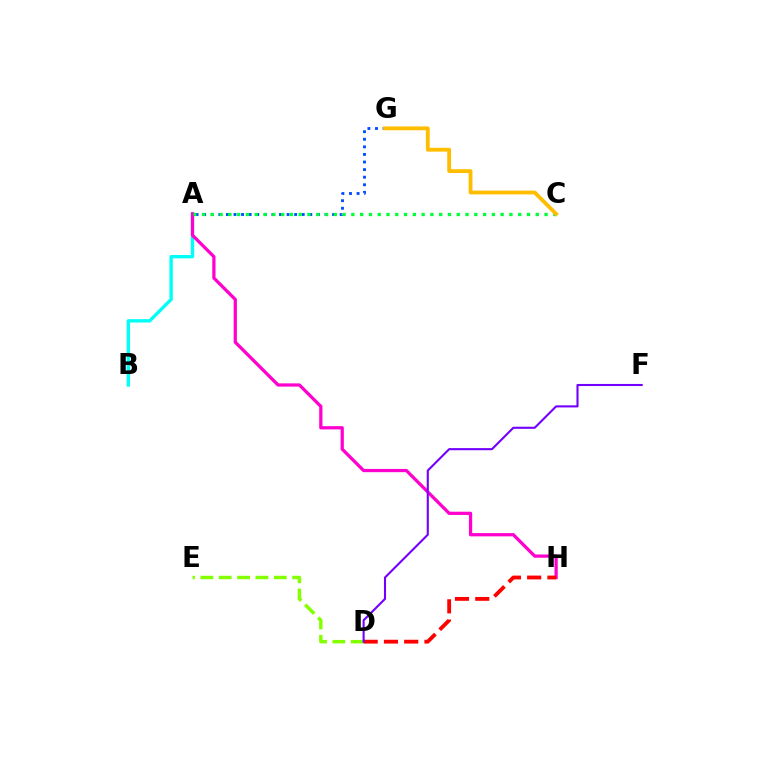{('A', 'B'): [{'color': '#00fff6', 'line_style': 'solid', 'thickness': 2.42}], ('A', 'G'): [{'color': '#004bff', 'line_style': 'dotted', 'thickness': 2.06}], ('D', 'E'): [{'color': '#84ff00', 'line_style': 'dashed', 'thickness': 2.49}], ('A', 'H'): [{'color': '#ff00cf', 'line_style': 'solid', 'thickness': 2.34}], ('D', 'H'): [{'color': '#ff0000', 'line_style': 'dashed', 'thickness': 2.75}], ('A', 'C'): [{'color': '#00ff39', 'line_style': 'dotted', 'thickness': 2.39}], ('D', 'F'): [{'color': '#7200ff', 'line_style': 'solid', 'thickness': 1.51}], ('C', 'G'): [{'color': '#ffbd00', 'line_style': 'solid', 'thickness': 2.75}]}